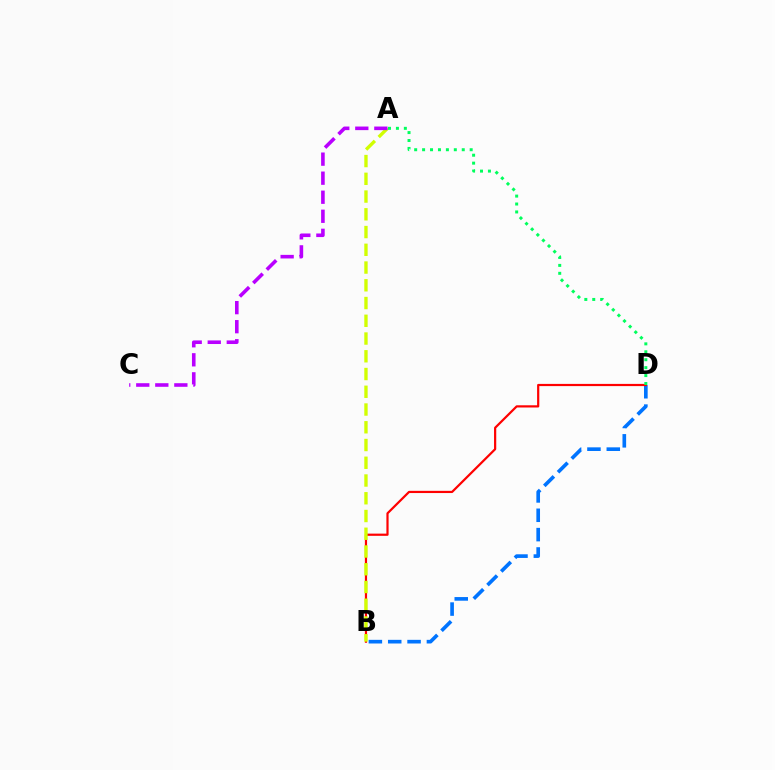{('B', 'D'): [{'color': '#0074ff', 'line_style': 'dashed', 'thickness': 2.63}, {'color': '#ff0000', 'line_style': 'solid', 'thickness': 1.59}], ('A', 'B'): [{'color': '#d1ff00', 'line_style': 'dashed', 'thickness': 2.41}], ('A', 'C'): [{'color': '#b900ff', 'line_style': 'dashed', 'thickness': 2.59}], ('A', 'D'): [{'color': '#00ff5c', 'line_style': 'dotted', 'thickness': 2.15}]}